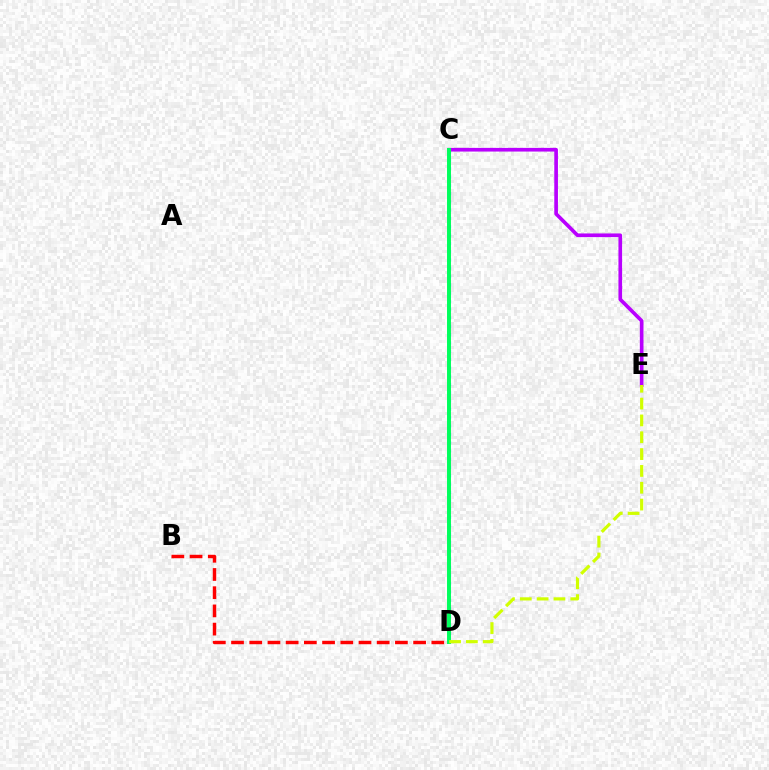{('B', 'D'): [{'color': '#ff0000', 'line_style': 'dashed', 'thickness': 2.47}], ('C', 'D'): [{'color': '#0074ff', 'line_style': 'dotted', 'thickness': 2.26}, {'color': '#00ff5c', 'line_style': 'solid', 'thickness': 2.85}], ('C', 'E'): [{'color': '#b900ff', 'line_style': 'solid', 'thickness': 2.64}], ('D', 'E'): [{'color': '#d1ff00', 'line_style': 'dashed', 'thickness': 2.29}]}